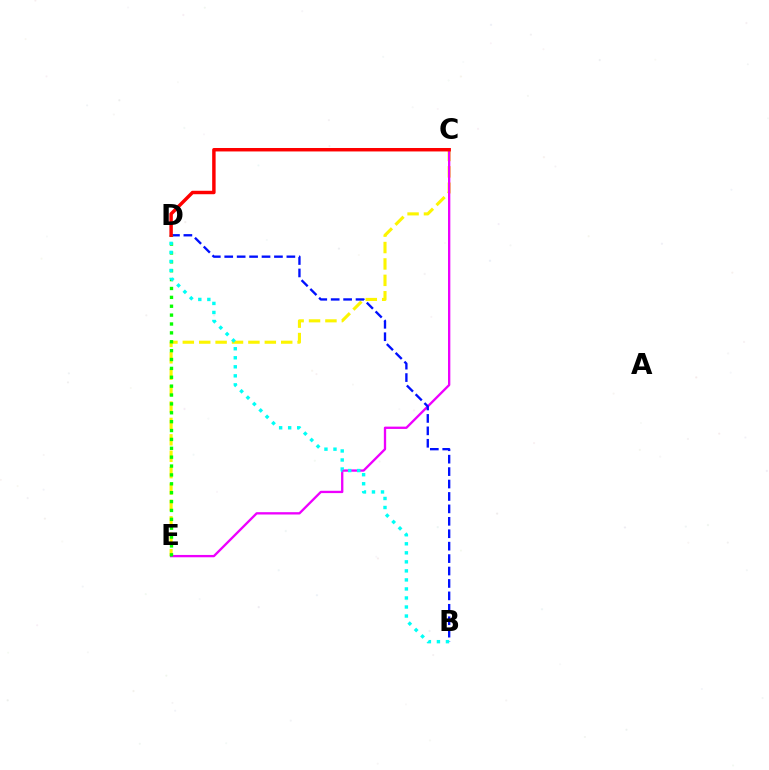{('C', 'E'): [{'color': '#fcf500', 'line_style': 'dashed', 'thickness': 2.23}, {'color': '#ee00ff', 'line_style': 'solid', 'thickness': 1.67}], ('B', 'D'): [{'color': '#0010ff', 'line_style': 'dashed', 'thickness': 1.69}, {'color': '#00fff6', 'line_style': 'dotted', 'thickness': 2.45}], ('D', 'E'): [{'color': '#08ff00', 'line_style': 'dotted', 'thickness': 2.41}], ('C', 'D'): [{'color': '#ff0000', 'line_style': 'solid', 'thickness': 2.49}]}